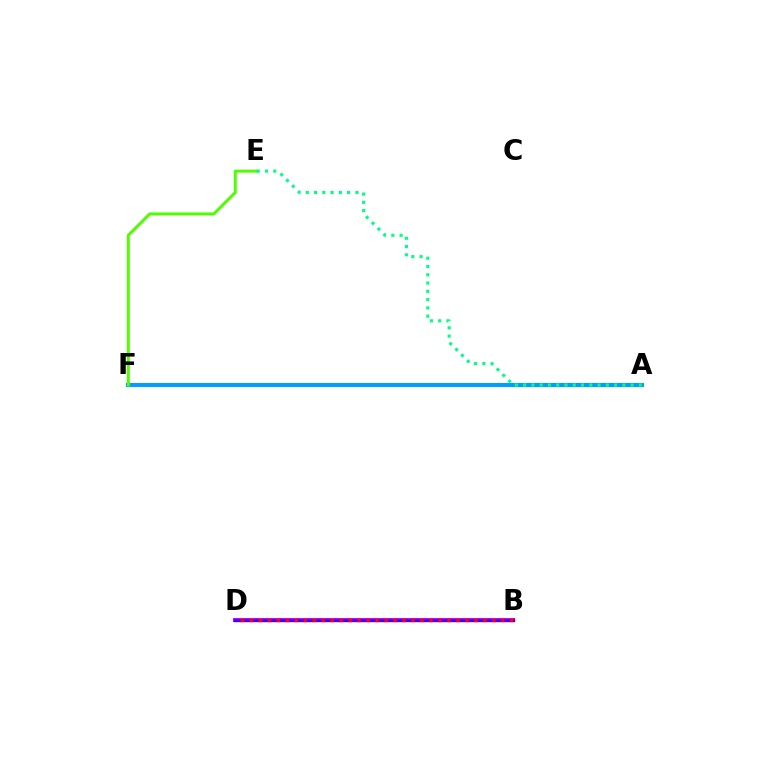{('A', 'F'): [{'color': '#ffd500', 'line_style': 'solid', 'thickness': 2.82}, {'color': '#009eff', 'line_style': 'solid', 'thickness': 2.91}], ('E', 'F'): [{'color': '#4fff00', 'line_style': 'solid', 'thickness': 2.15}], ('B', 'D'): [{'color': '#ff00ed', 'line_style': 'solid', 'thickness': 2.91}, {'color': '#3700ff', 'line_style': 'solid', 'thickness': 2.38}, {'color': '#ff0000', 'line_style': 'dotted', 'thickness': 2.44}], ('A', 'E'): [{'color': '#00ff86', 'line_style': 'dotted', 'thickness': 2.25}]}